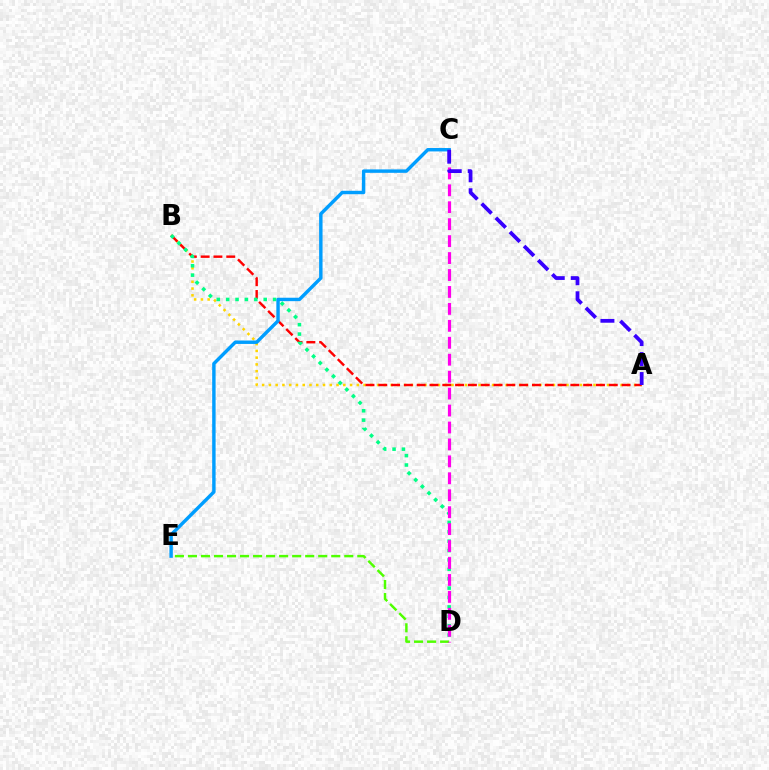{('A', 'B'): [{'color': '#ffd500', 'line_style': 'dotted', 'thickness': 1.84}, {'color': '#ff0000', 'line_style': 'dashed', 'thickness': 1.74}], ('B', 'D'): [{'color': '#00ff86', 'line_style': 'dotted', 'thickness': 2.55}], ('D', 'E'): [{'color': '#4fff00', 'line_style': 'dashed', 'thickness': 1.77}], ('C', 'D'): [{'color': '#ff00ed', 'line_style': 'dashed', 'thickness': 2.3}], ('C', 'E'): [{'color': '#009eff', 'line_style': 'solid', 'thickness': 2.46}], ('A', 'C'): [{'color': '#3700ff', 'line_style': 'dashed', 'thickness': 2.71}]}